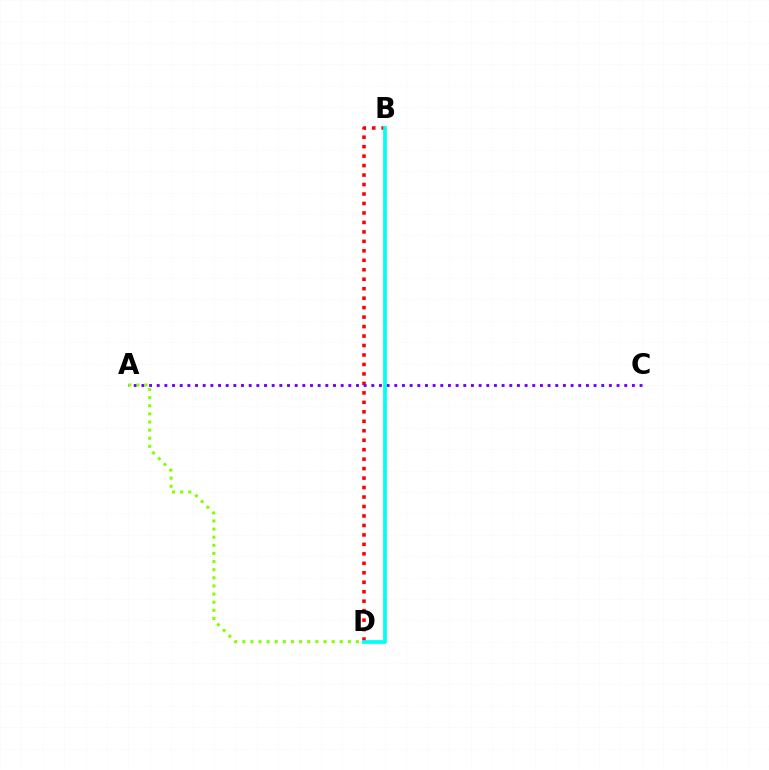{('B', 'D'): [{'color': '#ff0000', 'line_style': 'dotted', 'thickness': 2.57}, {'color': '#00fff6', 'line_style': 'solid', 'thickness': 2.7}], ('A', 'C'): [{'color': '#7200ff', 'line_style': 'dotted', 'thickness': 2.08}], ('A', 'D'): [{'color': '#84ff00', 'line_style': 'dotted', 'thickness': 2.21}]}